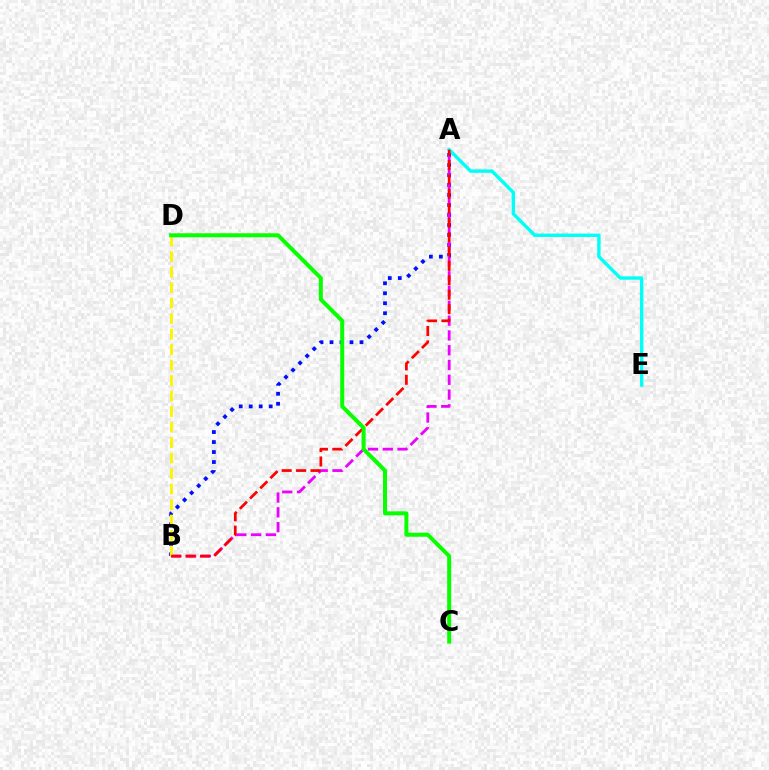{('A', 'B'): [{'color': '#0010ff', 'line_style': 'dotted', 'thickness': 2.71}, {'color': '#ee00ff', 'line_style': 'dashed', 'thickness': 2.01}, {'color': '#ff0000', 'line_style': 'dashed', 'thickness': 1.96}], ('A', 'E'): [{'color': '#00fff6', 'line_style': 'solid', 'thickness': 2.45}], ('B', 'D'): [{'color': '#fcf500', 'line_style': 'dashed', 'thickness': 2.11}], ('C', 'D'): [{'color': '#08ff00', 'line_style': 'solid', 'thickness': 2.87}]}